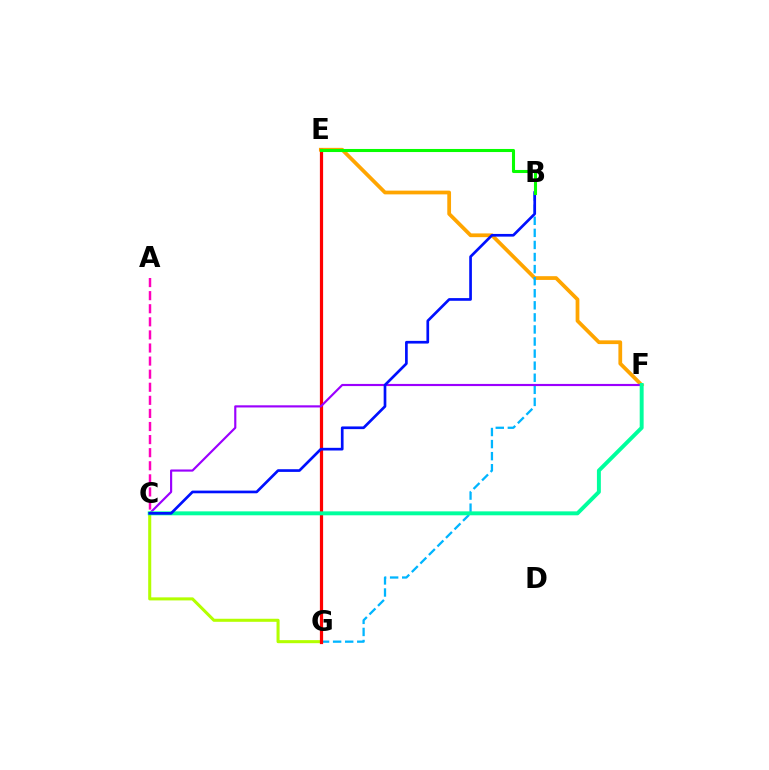{('E', 'F'): [{'color': '#ffa500', 'line_style': 'solid', 'thickness': 2.7}], ('C', 'G'): [{'color': '#b3ff00', 'line_style': 'solid', 'thickness': 2.2}], ('B', 'G'): [{'color': '#00b5ff', 'line_style': 'dashed', 'thickness': 1.64}], ('A', 'C'): [{'color': '#ff00bd', 'line_style': 'dashed', 'thickness': 1.78}], ('E', 'G'): [{'color': '#ff0000', 'line_style': 'solid', 'thickness': 2.32}], ('C', 'F'): [{'color': '#9b00ff', 'line_style': 'solid', 'thickness': 1.55}, {'color': '#00ff9d', 'line_style': 'solid', 'thickness': 2.83}], ('B', 'C'): [{'color': '#0010ff', 'line_style': 'solid', 'thickness': 1.93}], ('B', 'E'): [{'color': '#08ff00', 'line_style': 'solid', 'thickness': 2.21}]}